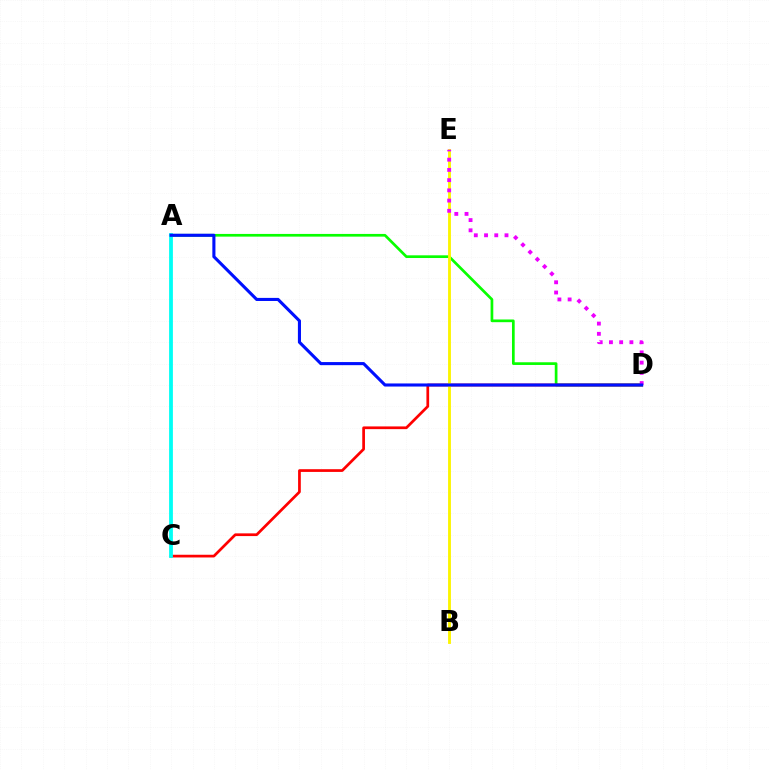{('A', 'D'): [{'color': '#08ff00', 'line_style': 'solid', 'thickness': 1.94}, {'color': '#0010ff', 'line_style': 'solid', 'thickness': 2.23}], ('C', 'D'): [{'color': '#ff0000', 'line_style': 'solid', 'thickness': 1.96}], ('A', 'C'): [{'color': '#00fff6', 'line_style': 'solid', 'thickness': 2.73}], ('B', 'E'): [{'color': '#fcf500', 'line_style': 'solid', 'thickness': 2.06}], ('D', 'E'): [{'color': '#ee00ff', 'line_style': 'dotted', 'thickness': 2.78}]}